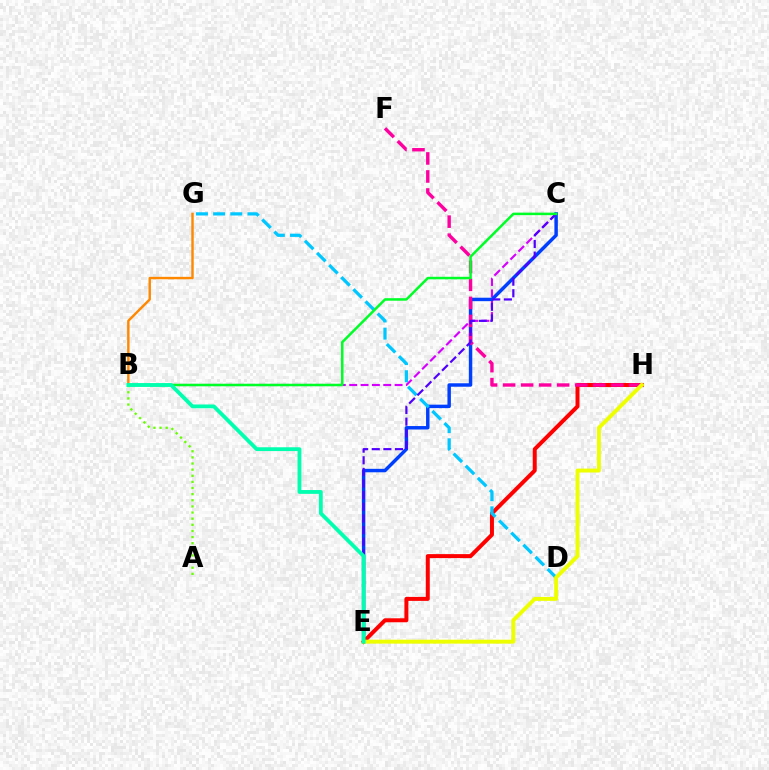{('B', 'C'): [{'color': '#d600ff', 'line_style': 'dashed', 'thickness': 1.54}, {'color': '#00ff27', 'line_style': 'solid', 'thickness': 1.82}], ('C', 'E'): [{'color': '#003fff', 'line_style': 'solid', 'thickness': 2.49}, {'color': '#4f00ff', 'line_style': 'dashed', 'thickness': 1.58}], ('E', 'H'): [{'color': '#ff0000', 'line_style': 'solid', 'thickness': 2.87}, {'color': '#eeff00', 'line_style': 'solid', 'thickness': 2.82}], ('D', 'G'): [{'color': '#00c7ff', 'line_style': 'dashed', 'thickness': 2.33}], ('F', 'H'): [{'color': '#ff00a0', 'line_style': 'dashed', 'thickness': 2.45}], ('B', 'G'): [{'color': '#ff8800', 'line_style': 'solid', 'thickness': 1.75}], ('A', 'B'): [{'color': '#66ff00', 'line_style': 'dotted', 'thickness': 1.67}], ('B', 'E'): [{'color': '#00ffaf', 'line_style': 'solid', 'thickness': 2.75}]}